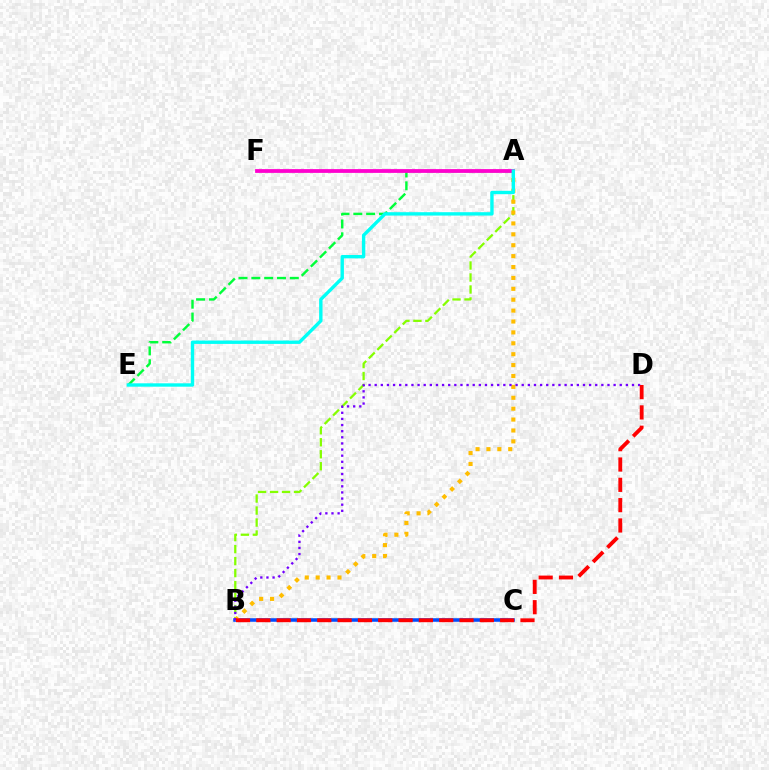{('A', 'B'): [{'color': '#84ff00', 'line_style': 'dashed', 'thickness': 1.63}, {'color': '#ffbd00', 'line_style': 'dotted', 'thickness': 2.96}], ('A', 'E'): [{'color': '#00ff39', 'line_style': 'dashed', 'thickness': 1.74}, {'color': '#00fff6', 'line_style': 'solid', 'thickness': 2.43}], ('B', 'C'): [{'color': '#004bff', 'line_style': 'solid', 'thickness': 2.55}], ('A', 'F'): [{'color': '#ff00cf', 'line_style': 'solid', 'thickness': 2.72}], ('B', 'D'): [{'color': '#7200ff', 'line_style': 'dotted', 'thickness': 1.66}, {'color': '#ff0000', 'line_style': 'dashed', 'thickness': 2.76}]}